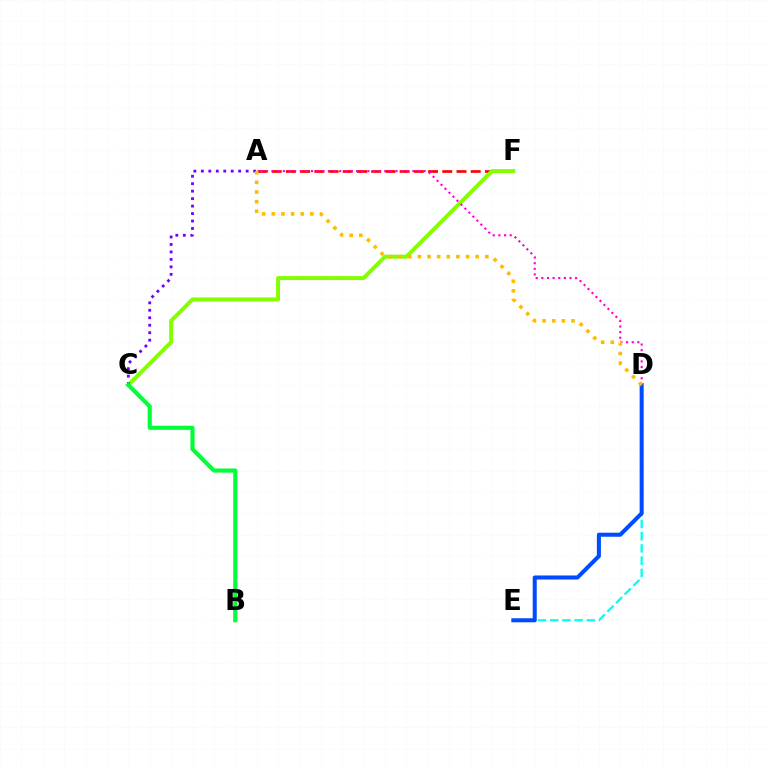{('A', 'F'): [{'color': '#ff0000', 'line_style': 'dashed', 'thickness': 1.93}], ('C', 'F'): [{'color': '#84ff00', 'line_style': 'solid', 'thickness': 2.86}], ('D', 'E'): [{'color': '#00fff6', 'line_style': 'dashed', 'thickness': 1.66}, {'color': '#004bff', 'line_style': 'solid', 'thickness': 2.91}], ('A', 'D'): [{'color': '#ff00cf', 'line_style': 'dotted', 'thickness': 1.53}, {'color': '#ffbd00', 'line_style': 'dotted', 'thickness': 2.62}], ('A', 'C'): [{'color': '#7200ff', 'line_style': 'dotted', 'thickness': 2.03}], ('B', 'C'): [{'color': '#00ff39', 'line_style': 'solid', 'thickness': 2.98}]}